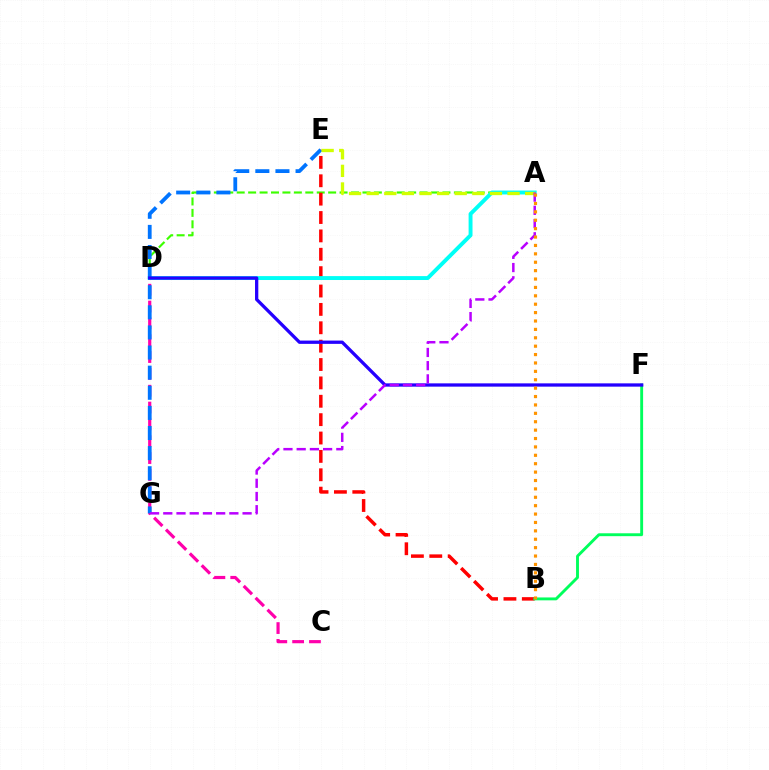{('A', 'D'): [{'color': '#3dff00', 'line_style': 'dashed', 'thickness': 1.55}, {'color': '#00fff6', 'line_style': 'solid', 'thickness': 2.82}], ('B', 'E'): [{'color': '#ff0000', 'line_style': 'dashed', 'thickness': 2.5}], ('C', 'D'): [{'color': '#ff00ac', 'line_style': 'dashed', 'thickness': 2.29}], ('E', 'G'): [{'color': '#0074ff', 'line_style': 'dashed', 'thickness': 2.73}], ('B', 'F'): [{'color': '#00ff5c', 'line_style': 'solid', 'thickness': 2.08}], ('A', 'E'): [{'color': '#d1ff00', 'line_style': 'dashed', 'thickness': 2.39}], ('D', 'F'): [{'color': '#2500ff', 'line_style': 'solid', 'thickness': 2.37}], ('A', 'G'): [{'color': '#b900ff', 'line_style': 'dashed', 'thickness': 1.8}], ('A', 'B'): [{'color': '#ff9400', 'line_style': 'dotted', 'thickness': 2.28}]}